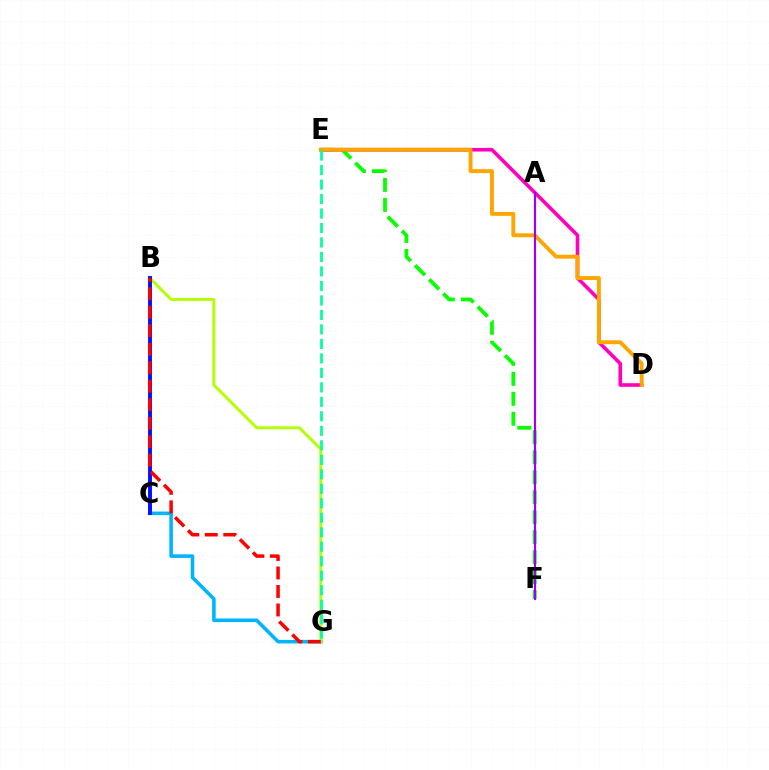{('E', 'F'): [{'color': '#08ff00', 'line_style': 'dashed', 'thickness': 2.71}], ('C', 'G'): [{'color': '#00b5ff', 'line_style': 'solid', 'thickness': 2.57}], ('D', 'E'): [{'color': '#ff00bd', 'line_style': 'solid', 'thickness': 2.6}, {'color': '#ffa500', 'line_style': 'solid', 'thickness': 2.81}], ('B', 'G'): [{'color': '#b3ff00', 'line_style': 'solid', 'thickness': 2.13}, {'color': '#ff0000', 'line_style': 'dashed', 'thickness': 2.51}], ('A', 'F'): [{'color': '#9b00ff', 'line_style': 'solid', 'thickness': 1.56}], ('B', 'C'): [{'color': '#0010ff', 'line_style': 'solid', 'thickness': 2.81}], ('E', 'G'): [{'color': '#00ff9d', 'line_style': 'dashed', 'thickness': 1.97}]}